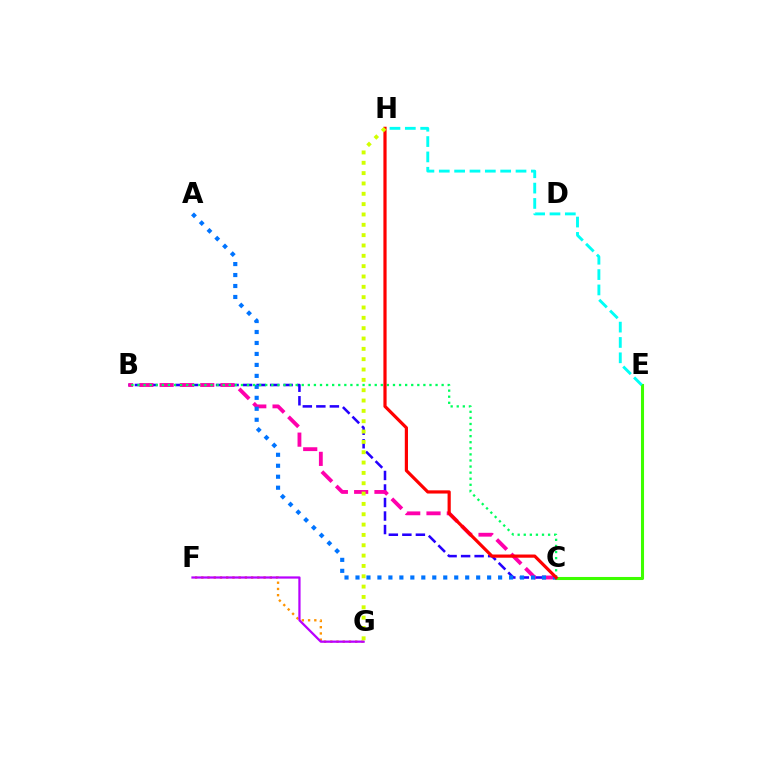{('C', 'E'): [{'color': '#3dff00', 'line_style': 'solid', 'thickness': 2.21}], ('F', 'G'): [{'color': '#ff9400', 'line_style': 'dotted', 'thickness': 1.69}, {'color': '#b900ff', 'line_style': 'solid', 'thickness': 1.62}], ('B', 'C'): [{'color': '#2500ff', 'line_style': 'dashed', 'thickness': 1.84}, {'color': '#ff00ac', 'line_style': 'dashed', 'thickness': 2.76}, {'color': '#00ff5c', 'line_style': 'dotted', 'thickness': 1.65}], ('A', 'C'): [{'color': '#0074ff', 'line_style': 'dotted', 'thickness': 2.98}], ('C', 'H'): [{'color': '#ff0000', 'line_style': 'solid', 'thickness': 2.3}], ('E', 'H'): [{'color': '#00fff6', 'line_style': 'dashed', 'thickness': 2.08}], ('G', 'H'): [{'color': '#d1ff00', 'line_style': 'dotted', 'thickness': 2.81}]}